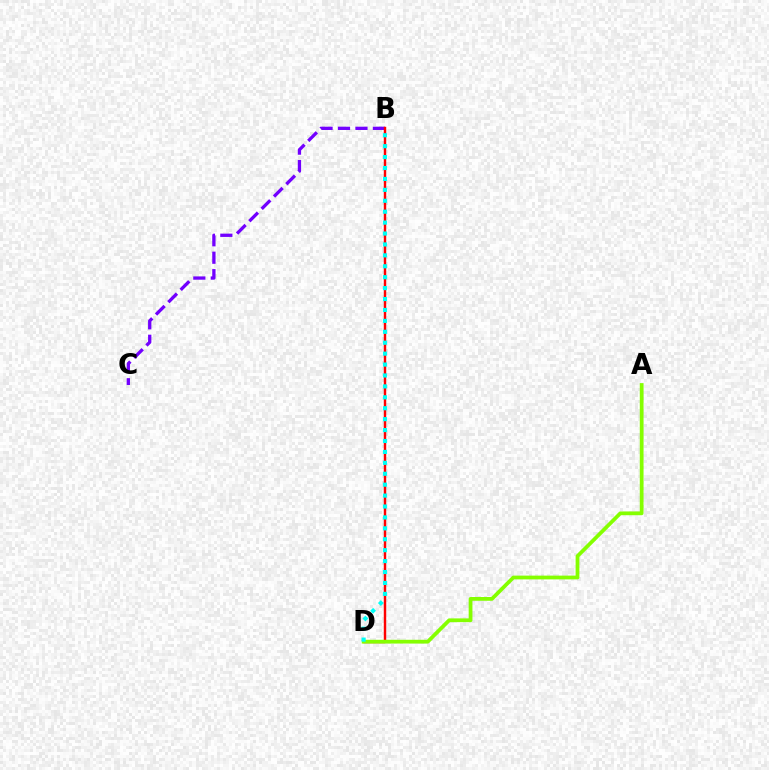{('B', 'C'): [{'color': '#7200ff', 'line_style': 'dashed', 'thickness': 2.37}], ('B', 'D'): [{'color': '#ff0000', 'line_style': 'solid', 'thickness': 1.75}, {'color': '#00fff6', 'line_style': 'dotted', 'thickness': 2.97}], ('A', 'D'): [{'color': '#84ff00', 'line_style': 'solid', 'thickness': 2.71}]}